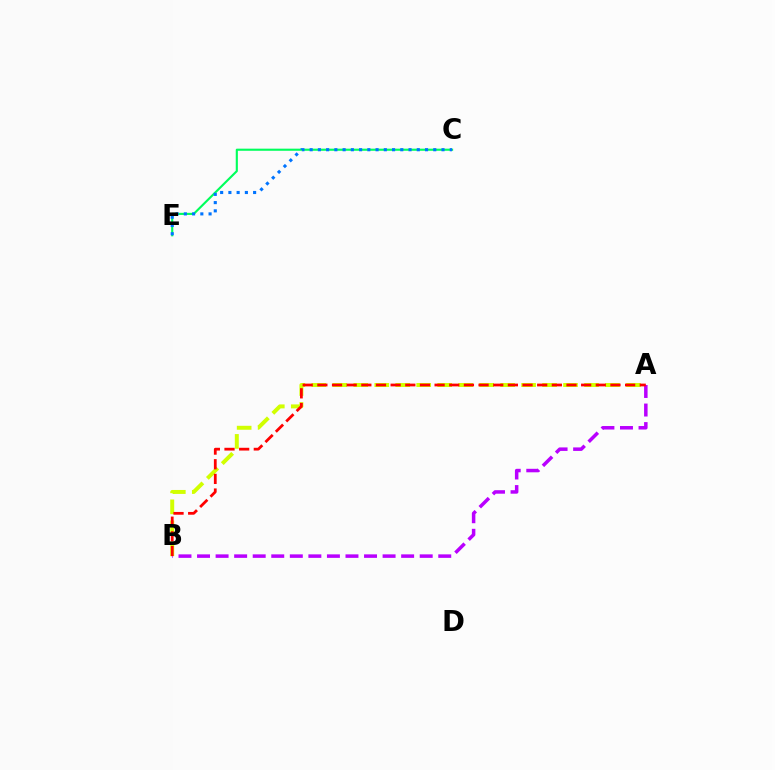{('C', 'E'): [{'color': '#00ff5c', 'line_style': 'solid', 'thickness': 1.53}, {'color': '#0074ff', 'line_style': 'dotted', 'thickness': 2.24}], ('A', 'B'): [{'color': '#d1ff00', 'line_style': 'dashed', 'thickness': 2.85}, {'color': '#b900ff', 'line_style': 'dashed', 'thickness': 2.52}, {'color': '#ff0000', 'line_style': 'dashed', 'thickness': 1.99}]}